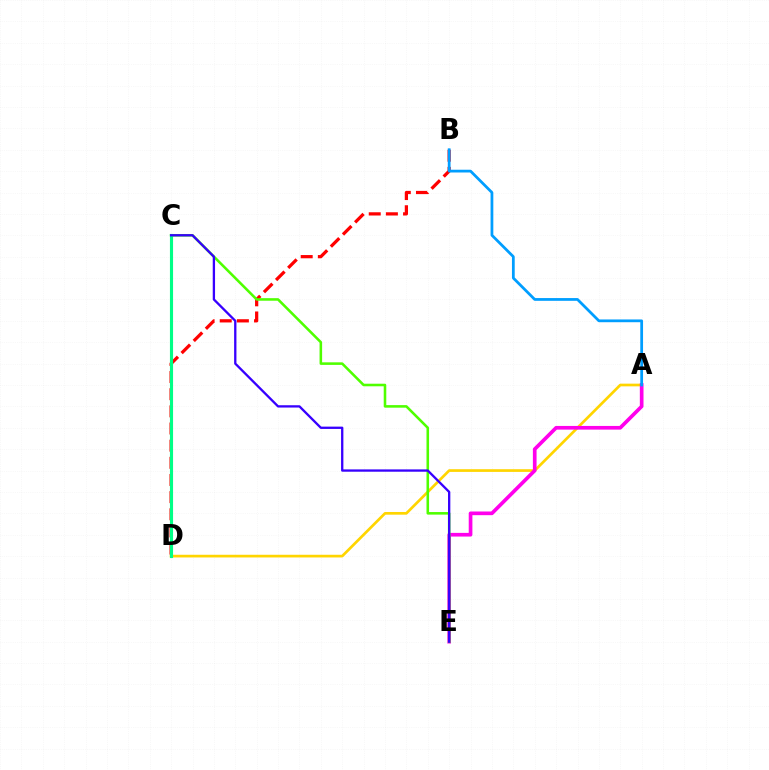{('A', 'D'): [{'color': '#ffd500', 'line_style': 'solid', 'thickness': 1.94}], ('A', 'E'): [{'color': '#ff00ed', 'line_style': 'solid', 'thickness': 2.65}], ('B', 'D'): [{'color': '#ff0000', 'line_style': 'dashed', 'thickness': 2.33}], ('C', 'E'): [{'color': '#4fff00', 'line_style': 'solid', 'thickness': 1.85}, {'color': '#3700ff', 'line_style': 'solid', 'thickness': 1.67}], ('C', 'D'): [{'color': '#00ff86', 'line_style': 'solid', 'thickness': 2.25}], ('A', 'B'): [{'color': '#009eff', 'line_style': 'solid', 'thickness': 1.99}]}